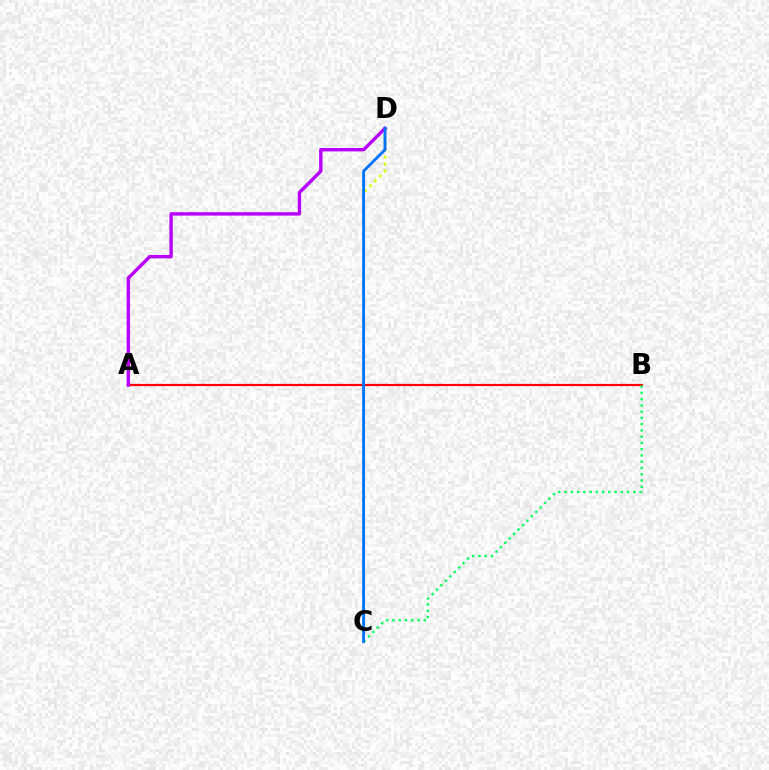{('A', 'B'): [{'color': '#ff0000', 'line_style': 'solid', 'thickness': 1.58}], ('C', 'D'): [{'color': '#d1ff00', 'line_style': 'dotted', 'thickness': 1.87}, {'color': '#0074ff', 'line_style': 'solid', 'thickness': 2.08}], ('B', 'C'): [{'color': '#00ff5c', 'line_style': 'dotted', 'thickness': 1.7}], ('A', 'D'): [{'color': '#b900ff', 'line_style': 'solid', 'thickness': 2.44}]}